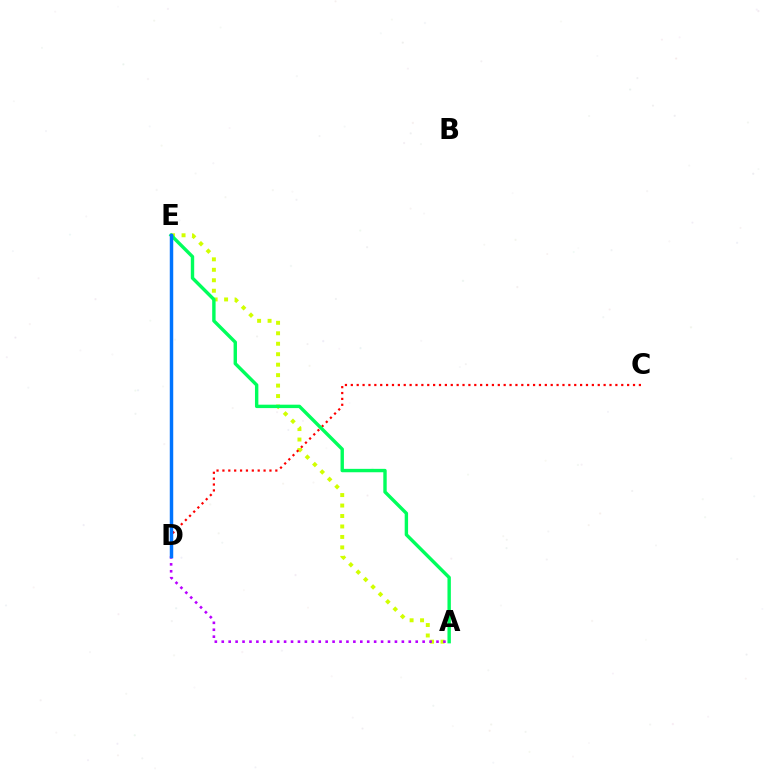{('A', 'E'): [{'color': '#d1ff00', 'line_style': 'dotted', 'thickness': 2.84}, {'color': '#00ff5c', 'line_style': 'solid', 'thickness': 2.45}], ('C', 'D'): [{'color': '#ff0000', 'line_style': 'dotted', 'thickness': 1.6}], ('A', 'D'): [{'color': '#b900ff', 'line_style': 'dotted', 'thickness': 1.88}], ('D', 'E'): [{'color': '#0074ff', 'line_style': 'solid', 'thickness': 2.49}]}